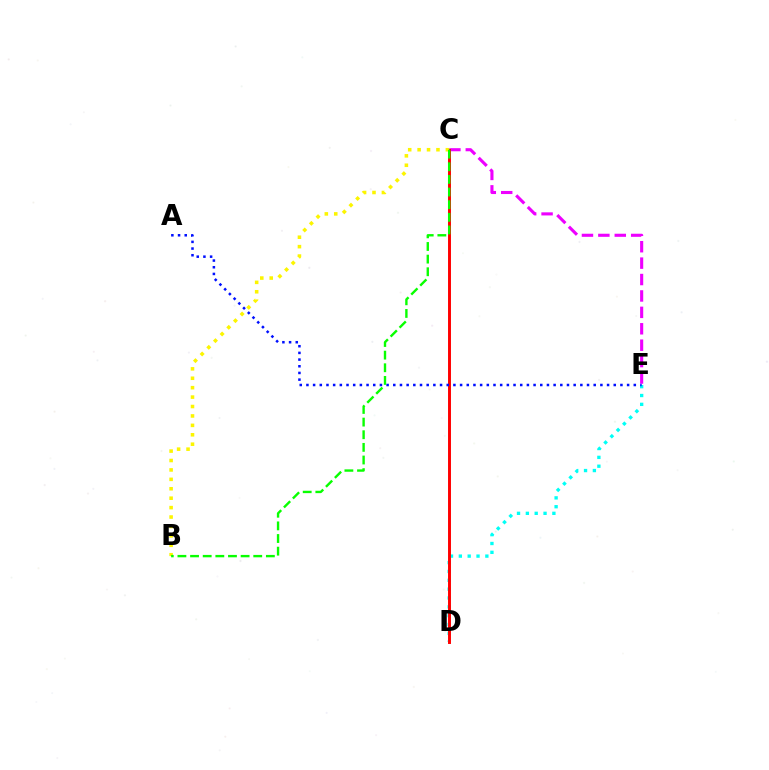{('C', 'E'): [{'color': '#ee00ff', 'line_style': 'dashed', 'thickness': 2.23}], ('D', 'E'): [{'color': '#00fff6', 'line_style': 'dotted', 'thickness': 2.4}], ('C', 'D'): [{'color': '#ff0000', 'line_style': 'solid', 'thickness': 2.12}], ('A', 'E'): [{'color': '#0010ff', 'line_style': 'dotted', 'thickness': 1.82}], ('B', 'C'): [{'color': '#fcf500', 'line_style': 'dotted', 'thickness': 2.56}, {'color': '#08ff00', 'line_style': 'dashed', 'thickness': 1.72}]}